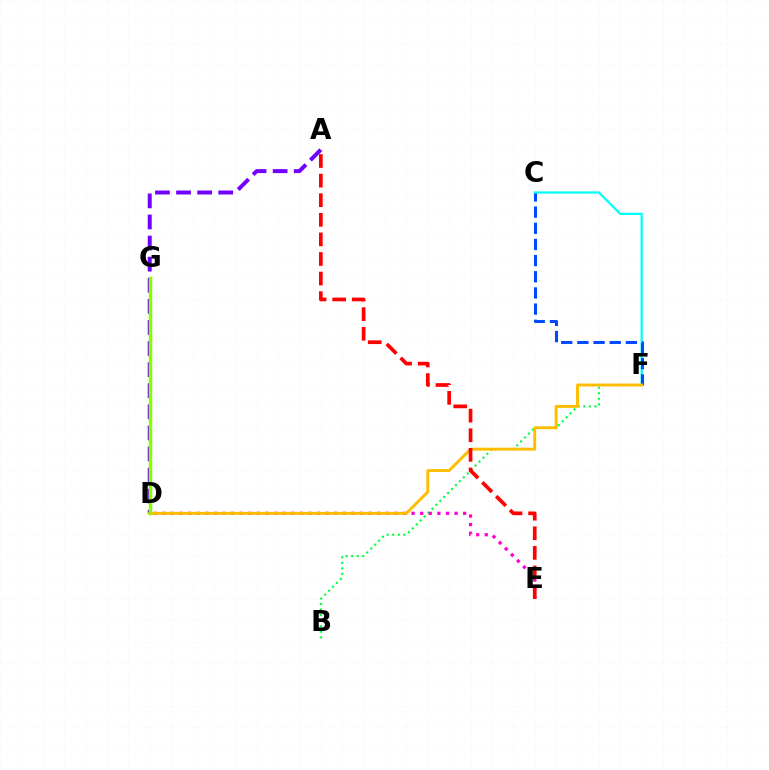{('B', 'F'): [{'color': '#00ff39', 'line_style': 'dotted', 'thickness': 1.51}], ('D', 'E'): [{'color': '#ff00cf', 'line_style': 'dotted', 'thickness': 2.34}], ('C', 'F'): [{'color': '#00fff6', 'line_style': 'solid', 'thickness': 1.62}, {'color': '#004bff', 'line_style': 'dashed', 'thickness': 2.2}], ('A', 'D'): [{'color': '#7200ff', 'line_style': 'dashed', 'thickness': 2.87}], ('D', 'F'): [{'color': '#ffbd00', 'line_style': 'solid', 'thickness': 2.1}], ('A', 'E'): [{'color': '#ff0000', 'line_style': 'dashed', 'thickness': 2.66}], ('D', 'G'): [{'color': '#84ff00', 'line_style': 'solid', 'thickness': 2.51}]}